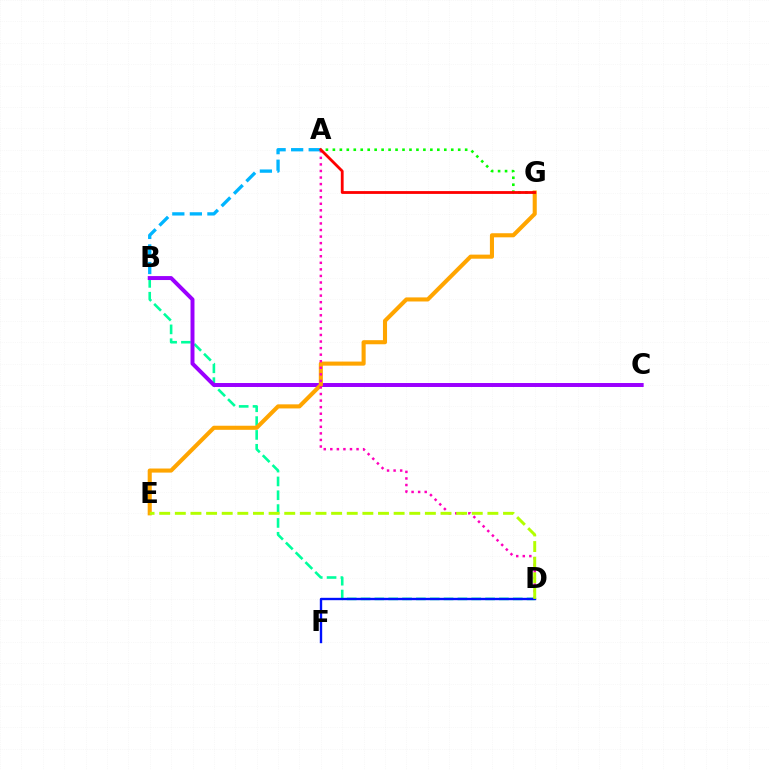{('B', 'D'): [{'color': '#00ff9d', 'line_style': 'dashed', 'thickness': 1.88}], ('B', 'C'): [{'color': '#9b00ff', 'line_style': 'solid', 'thickness': 2.85}], ('E', 'G'): [{'color': '#ffa500', 'line_style': 'solid', 'thickness': 2.94}], ('A', 'D'): [{'color': '#ff00bd', 'line_style': 'dotted', 'thickness': 1.78}], ('D', 'F'): [{'color': '#0010ff', 'line_style': 'solid', 'thickness': 1.71}], ('A', 'B'): [{'color': '#00b5ff', 'line_style': 'dashed', 'thickness': 2.38}], ('A', 'G'): [{'color': '#08ff00', 'line_style': 'dotted', 'thickness': 1.89}, {'color': '#ff0000', 'line_style': 'solid', 'thickness': 2.02}], ('D', 'E'): [{'color': '#b3ff00', 'line_style': 'dashed', 'thickness': 2.12}]}